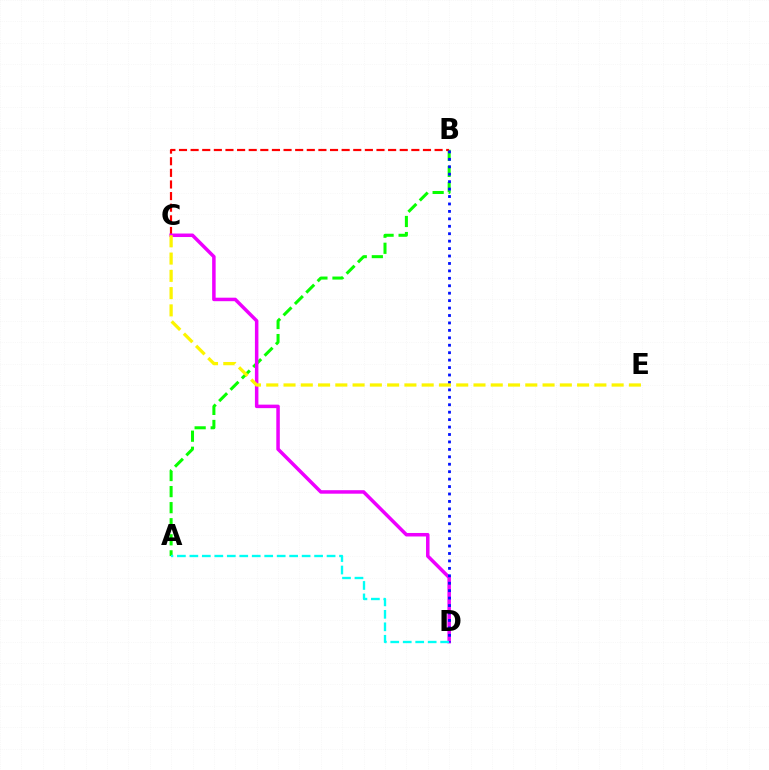{('A', 'B'): [{'color': '#08ff00', 'line_style': 'dashed', 'thickness': 2.18}], ('B', 'C'): [{'color': '#ff0000', 'line_style': 'dashed', 'thickness': 1.58}], ('C', 'D'): [{'color': '#ee00ff', 'line_style': 'solid', 'thickness': 2.52}], ('B', 'D'): [{'color': '#0010ff', 'line_style': 'dotted', 'thickness': 2.02}], ('C', 'E'): [{'color': '#fcf500', 'line_style': 'dashed', 'thickness': 2.35}], ('A', 'D'): [{'color': '#00fff6', 'line_style': 'dashed', 'thickness': 1.69}]}